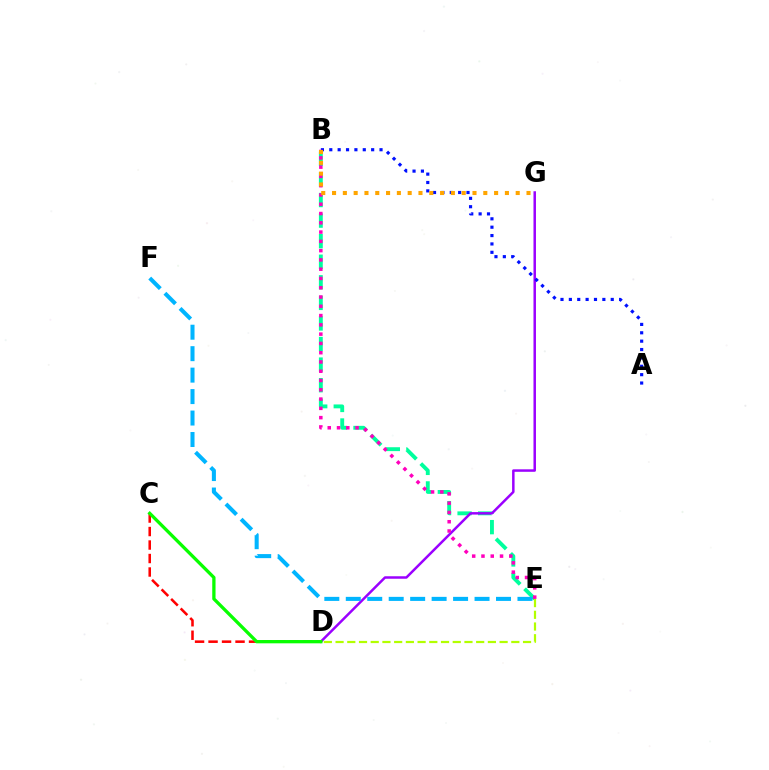{('B', 'E'): [{'color': '#00ff9d', 'line_style': 'dashed', 'thickness': 2.79}, {'color': '#ff00bd', 'line_style': 'dotted', 'thickness': 2.52}], ('D', 'G'): [{'color': '#9b00ff', 'line_style': 'solid', 'thickness': 1.79}], ('A', 'B'): [{'color': '#0010ff', 'line_style': 'dotted', 'thickness': 2.28}], ('C', 'D'): [{'color': '#ff0000', 'line_style': 'dashed', 'thickness': 1.83}, {'color': '#08ff00', 'line_style': 'solid', 'thickness': 2.37}], ('D', 'E'): [{'color': '#b3ff00', 'line_style': 'dashed', 'thickness': 1.59}], ('B', 'G'): [{'color': '#ffa500', 'line_style': 'dotted', 'thickness': 2.94}], ('E', 'F'): [{'color': '#00b5ff', 'line_style': 'dashed', 'thickness': 2.92}]}